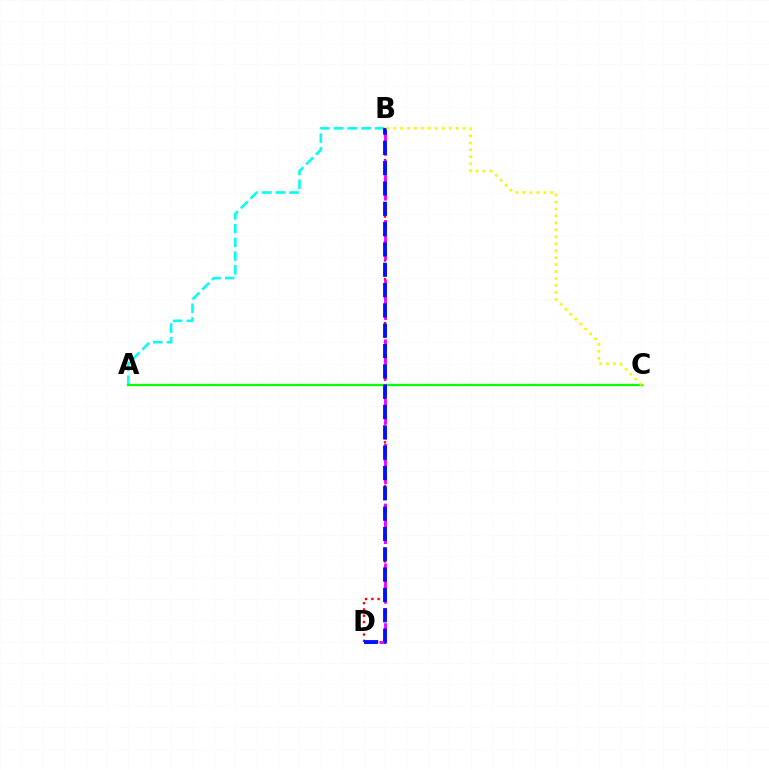{('A', 'B'): [{'color': '#00fff6', 'line_style': 'dashed', 'thickness': 1.87}], ('A', 'C'): [{'color': '#08ff00', 'line_style': 'solid', 'thickness': 1.65}], ('B', 'D'): [{'color': '#ff0000', 'line_style': 'dotted', 'thickness': 1.7}, {'color': '#ee00ff', 'line_style': 'dashed', 'thickness': 2.03}, {'color': '#0010ff', 'line_style': 'dashed', 'thickness': 2.76}], ('B', 'C'): [{'color': '#fcf500', 'line_style': 'dotted', 'thickness': 1.89}]}